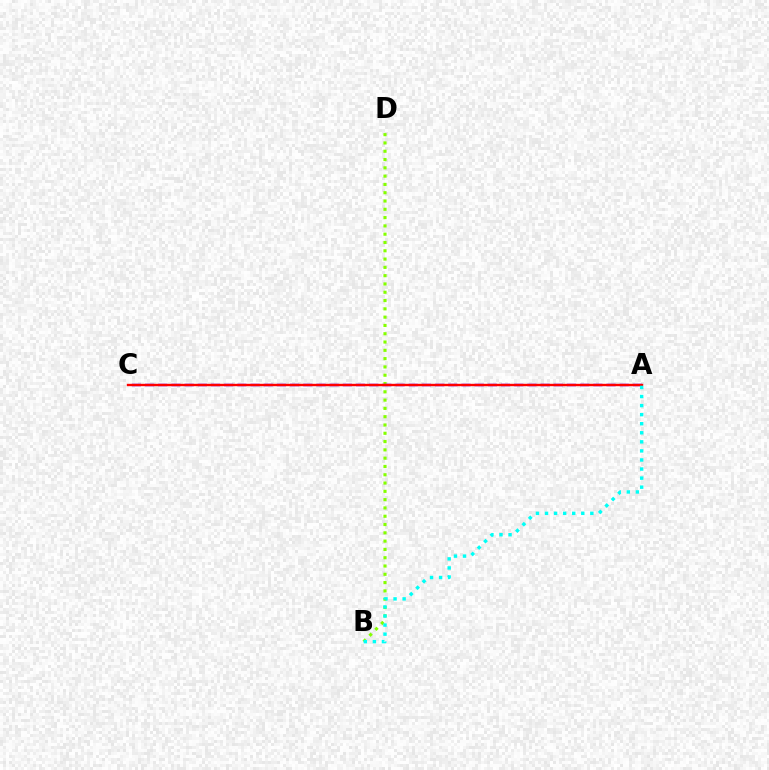{('B', 'D'): [{'color': '#84ff00', 'line_style': 'dotted', 'thickness': 2.25}], ('A', 'C'): [{'color': '#7200ff', 'line_style': 'dashed', 'thickness': 1.79}, {'color': '#ff0000', 'line_style': 'solid', 'thickness': 1.71}], ('A', 'B'): [{'color': '#00fff6', 'line_style': 'dotted', 'thickness': 2.46}]}